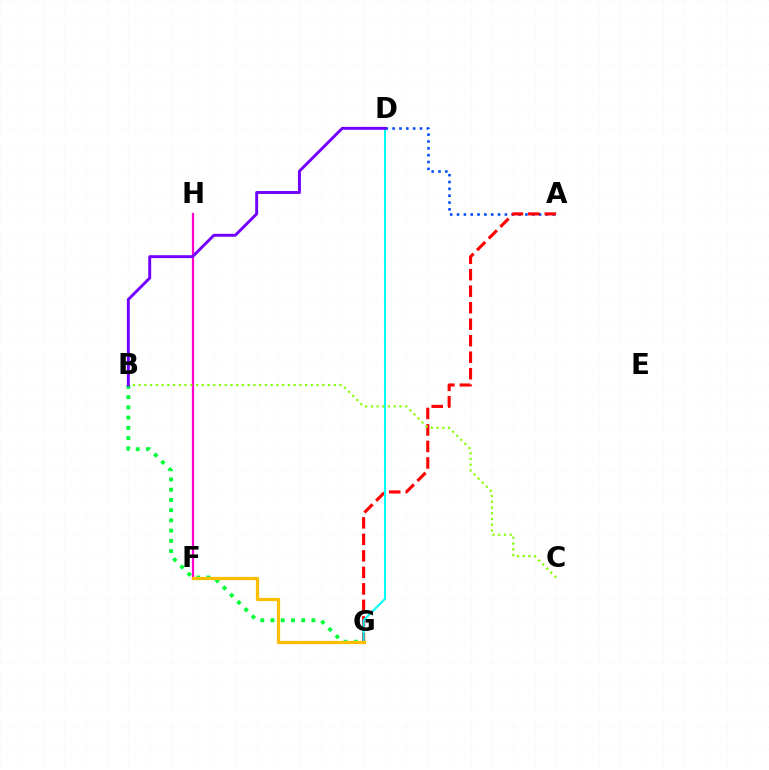{('F', 'H'): [{'color': '#ff00cf', 'line_style': 'solid', 'thickness': 1.61}], ('B', 'G'): [{'color': '#00ff39', 'line_style': 'dotted', 'thickness': 2.78}], ('A', 'D'): [{'color': '#004bff', 'line_style': 'dotted', 'thickness': 1.86}], ('A', 'G'): [{'color': '#ff0000', 'line_style': 'dashed', 'thickness': 2.24}], ('D', 'G'): [{'color': '#00fff6', 'line_style': 'solid', 'thickness': 1.5}], ('F', 'G'): [{'color': '#ffbd00', 'line_style': 'solid', 'thickness': 2.32}], ('B', 'C'): [{'color': '#84ff00', 'line_style': 'dotted', 'thickness': 1.56}], ('B', 'D'): [{'color': '#7200ff', 'line_style': 'solid', 'thickness': 2.11}]}